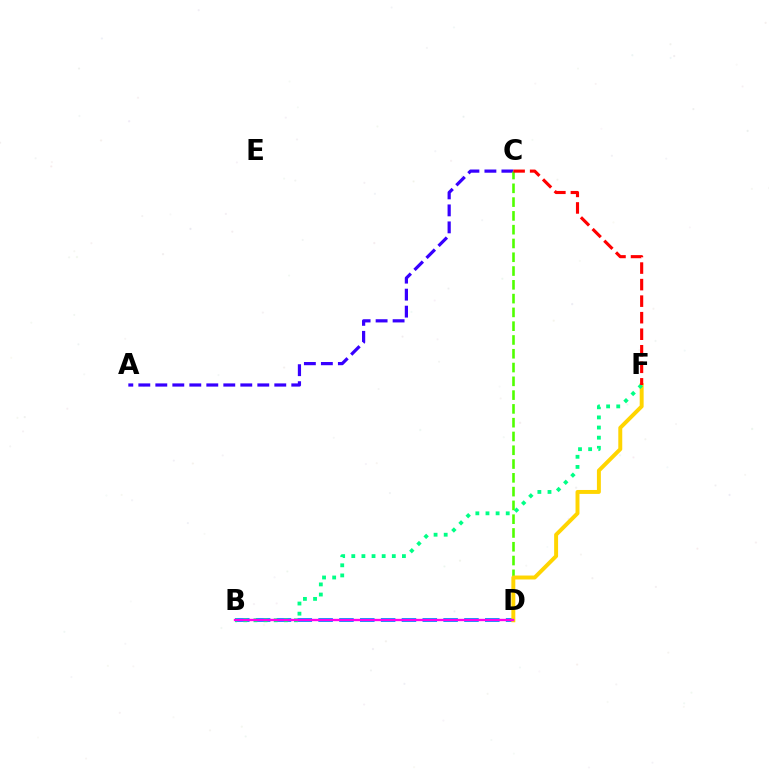{('A', 'C'): [{'color': '#3700ff', 'line_style': 'dashed', 'thickness': 2.31}], ('B', 'D'): [{'color': '#009eff', 'line_style': 'dashed', 'thickness': 2.83}, {'color': '#ff00ed', 'line_style': 'solid', 'thickness': 1.69}], ('C', 'D'): [{'color': '#4fff00', 'line_style': 'dashed', 'thickness': 1.87}], ('D', 'F'): [{'color': '#ffd500', 'line_style': 'solid', 'thickness': 2.84}], ('B', 'F'): [{'color': '#00ff86', 'line_style': 'dotted', 'thickness': 2.75}], ('C', 'F'): [{'color': '#ff0000', 'line_style': 'dashed', 'thickness': 2.25}]}